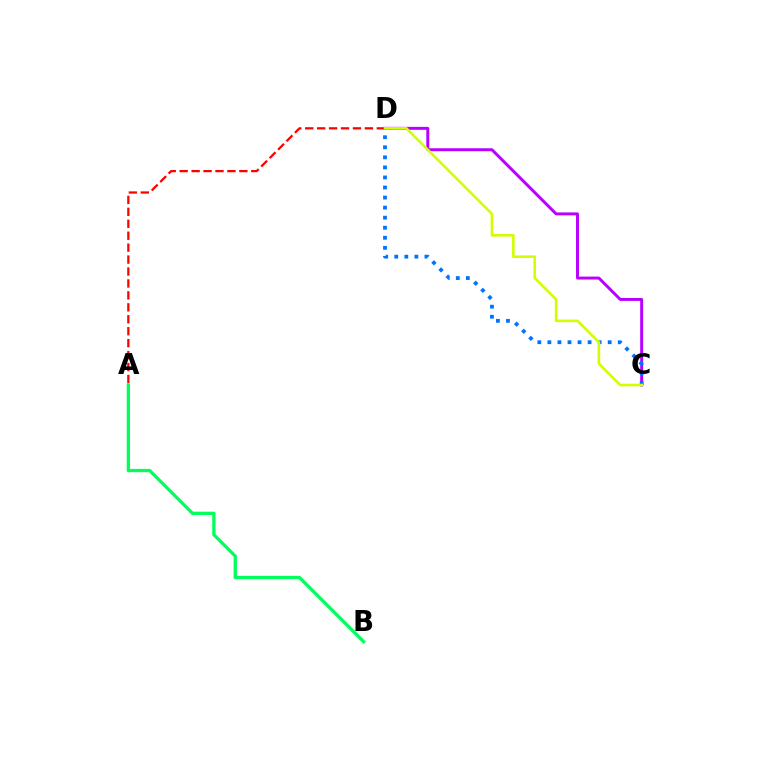{('C', 'D'): [{'color': '#b900ff', 'line_style': 'solid', 'thickness': 2.12}, {'color': '#0074ff', 'line_style': 'dotted', 'thickness': 2.73}, {'color': '#d1ff00', 'line_style': 'solid', 'thickness': 1.87}], ('A', 'B'): [{'color': '#00ff5c', 'line_style': 'solid', 'thickness': 2.36}], ('A', 'D'): [{'color': '#ff0000', 'line_style': 'dashed', 'thickness': 1.62}]}